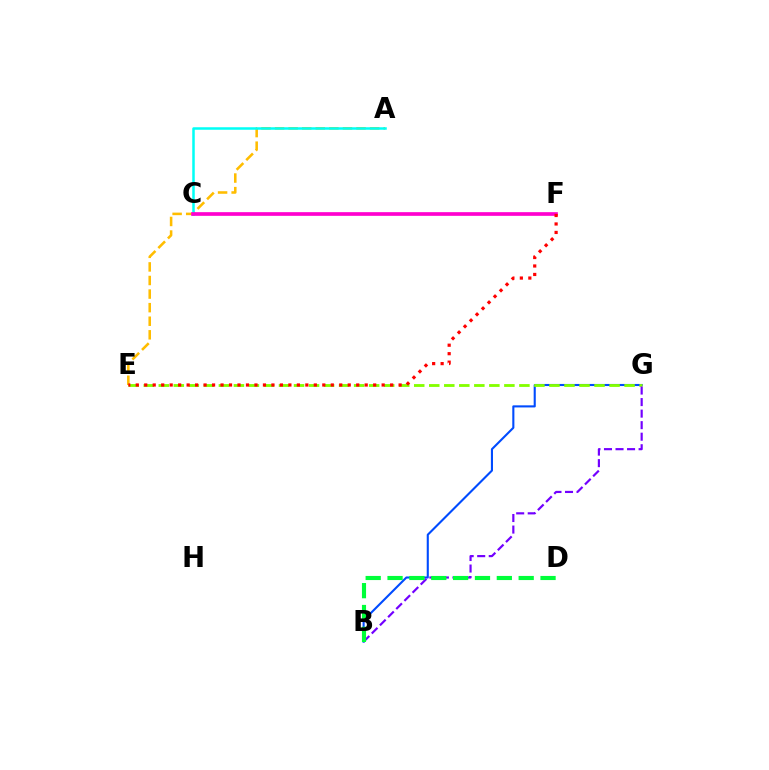{('B', 'G'): [{'color': '#004bff', 'line_style': 'solid', 'thickness': 1.51}, {'color': '#7200ff', 'line_style': 'dashed', 'thickness': 1.57}], ('A', 'E'): [{'color': '#ffbd00', 'line_style': 'dashed', 'thickness': 1.84}], ('E', 'G'): [{'color': '#84ff00', 'line_style': 'dashed', 'thickness': 2.04}], ('B', 'D'): [{'color': '#00ff39', 'line_style': 'dashed', 'thickness': 2.97}], ('A', 'C'): [{'color': '#00fff6', 'line_style': 'solid', 'thickness': 1.81}], ('C', 'F'): [{'color': '#ff00cf', 'line_style': 'solid', 'thickness': 2.65}], ('E', 'F'): [{'color': '#ff0000', 'line_style': 'dotted', 'thickness': 2.3}]}